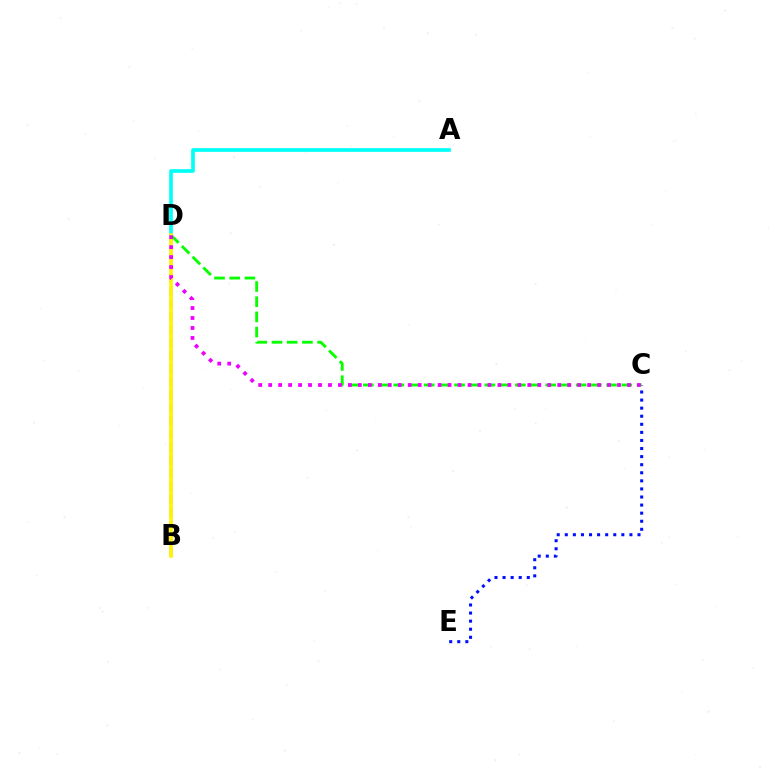{('C', 'E'): [{'color': '#0010ff', 'line_style': 'dotted', 'thickness': 2.19}], ('B', 'D'): [{'color': '#ff0000', 'line_style': 'dashed', 'thickness': 1.77}, {'color': '#fcf500', 'line_style': 'solid', 'thickness': 2.56}], ('A', 'D'): [{'color': '#00fff6', 'line_style': 'solid', 'thickness': 2.64}], ('C', 'D'): [{'color': '#08ff00', 'line_style': 'dashed', 'thickness': 2.07}, {'color': '#ee00ff', 'line_style': 'dotted', 'thickness': 2.71}]}